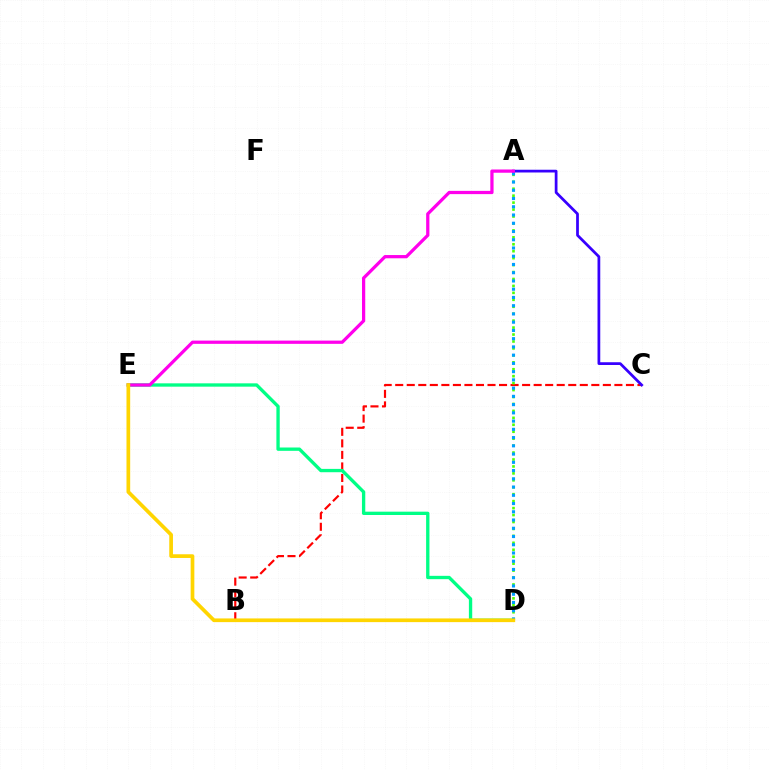{('B', 'C'): [{'color': '#ff0000', 'line_style': 'dashed', 'thickness': 1.57}], ('A', 'D'): [{'color': '#4fff00', 'line_style': 'dotted', 'thickness': 1.89}, {'color': '#009eff', 'line_style': 'dotted', 'thickness': 2.24}], ('D', 'E'): [{'color': '#00ff86', 'line_style': 'solid', 'thickness': 2.4}, {'color': '#ffd500', 'line_style': 'solid', 'thickness': 2.66}], ('A', 'C'): [{'color': '#3700ff', 'line_style': 'solid', 'thickness': 1.98}], ('A', 'E'): [{'color': '#ff00ed', 'line_style': 'solid', 'thickness': 2.33}]}